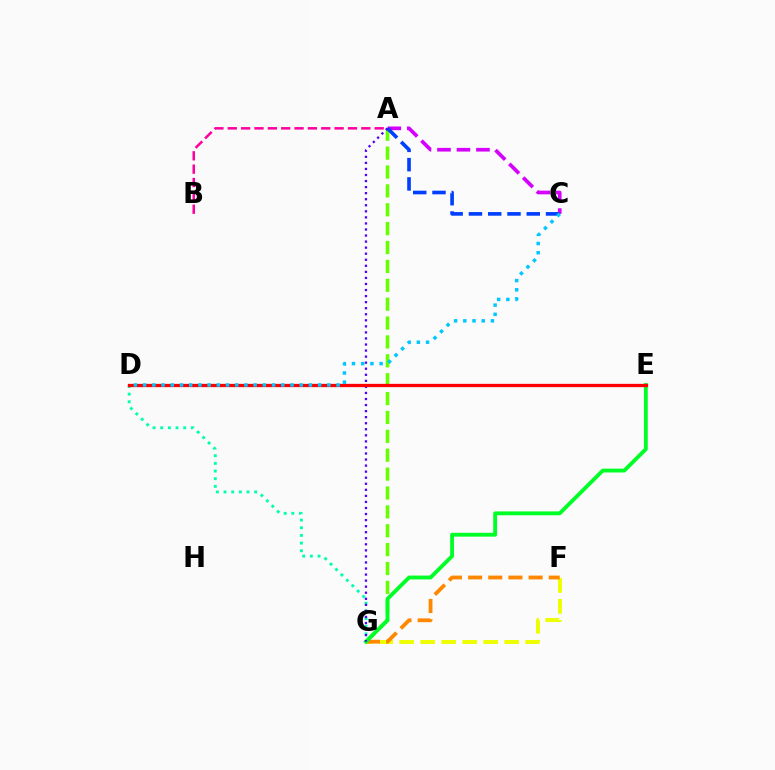{('A', 'G'): [{'color': '#66ff00', 'line_style': 'dashed', 'thickness': 2.56}, {'color': '#4f00ff', 'line_style': 'dotted', 'thickness': 1.64}], ('F', 'G'): [{'color': '#eeff00', 'line_style': 'dashed', 'thickness': 2.85}, {'color': '#ff8800', 'line_style': 'dashed', 'thickness': 2.74}], ('A', 'C'): [{'color': '#d600ff', 'line_style': 'dashed', 'thickness': 2.65}, {'color': '#003fff', 'line_style': 'dashed', 'thickness': 2.62}], ('D', 'G'): [{'color': '#00ffaf', 'line_style': 'dotted', 'thickness': 2.08}], ('A', 'B'): [{'color': '#ff00a0', 'line_style': 'dashed', 'thickness': 1.81}], ('E', 'G'): [{'color': '#00ff27', 'line_style': 'solid', 'thickness': 2.77}], ('D', 'E'): [{'color': '#ff0000', 'line_style': 'solid', 'thickness': 2.37}], ('C', 'D'): [{'color': '#00c7ff', 'line_style': 'dotted', 'thickness': 2.5}]}